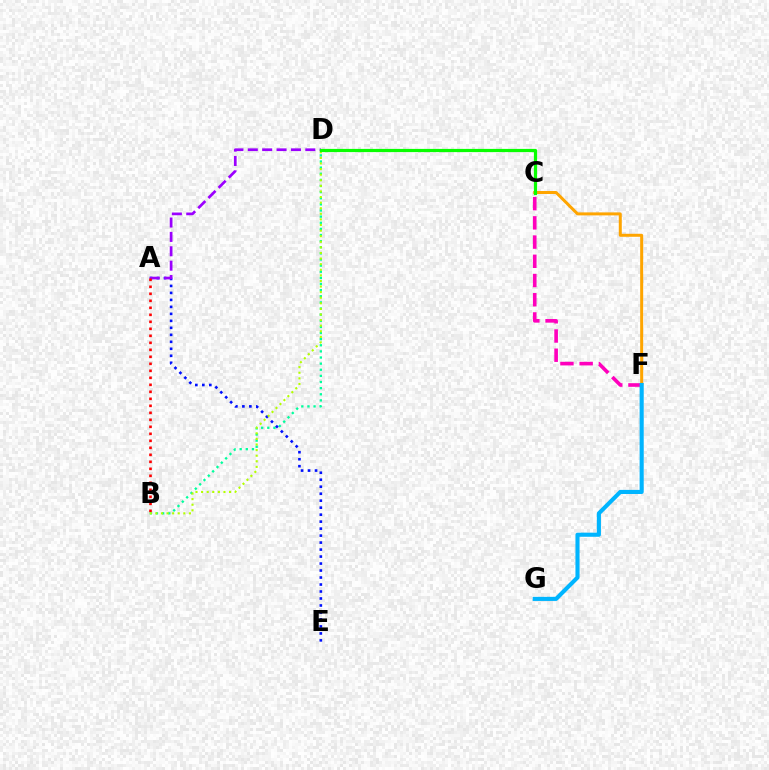{('B', 'D'): [{'color': '#00ff9d', 'line_style': 'dotted', 'thickness': 1.66}, {'color': '#b3ff00', 'line_style': 'dotted', 'thickness': 1.52}], ('C', 'F'): [{'color': '#ff00bd', 'line_style': 'dashed', 'thickness': 2.61}, {'color': '#ffa500', 'line_style': 'solid', 'thickness': 2.16}], ('A', 'E'): [{'color': '#0010ff', 'line_style': 'dotted', 'thickness': 1.9}], ('A', 'D'): [{'color': '#9b00ff', 'line_style': 'dashed', 'thickness': 1.95}], ('A', 'B'): [{'color': '#ff0000', 'line_style': 'dotted', 'thickness': 1.9}], ('C', 'D'): [{'color': '#08ff00', 'line_style': 'solid', 'thickness': 2.31}], ('F', 'G'): [{'color': '#00b5ff', 'line_style': 'solid', 'thickness': 2.96}]}